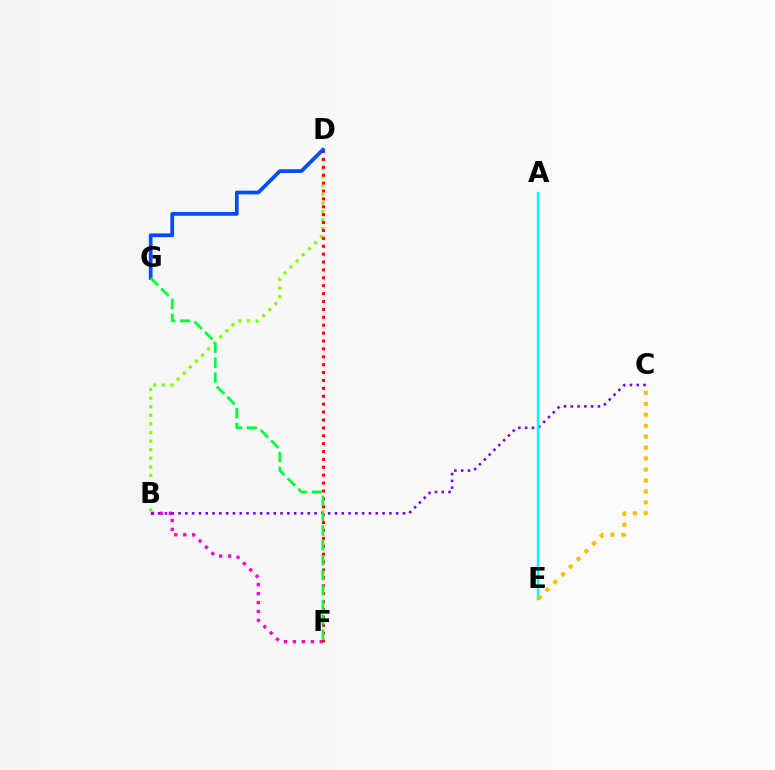{('B', 'F'): [{'color': '#ff00cf', 'line_style': 'dotted', 'thickness': 2.43}], ('B', 'D'): [{'color': '#84ff00', 'line_style': 'dotted', 'thickness': 2.33}], ('D', 'F'): [{'color': '#ff0000', 'line_style': 'dotted', 'thickness': 2.15}], ('D', 'G'): [{'color': '#004bff', 'line_style': 'solid', 'thickness': 2.68}], ('B', 'C'): [{'color': '#7200ff', 'line_style': 'dotted', 'thickness': 1.85}], ('A', 'E'): [{'color': '#00fff6', 'line_style': 'solid', 'thickness': 1.78}], ('C', 'E'): [{'color': '#ffbd00', 'line_style': 'dotted', 'thickness': 2.98}], ('F', 'G'): [{'color': '#00ff39', 'line_style': 'dashed', 'thickness': 2.02}]}